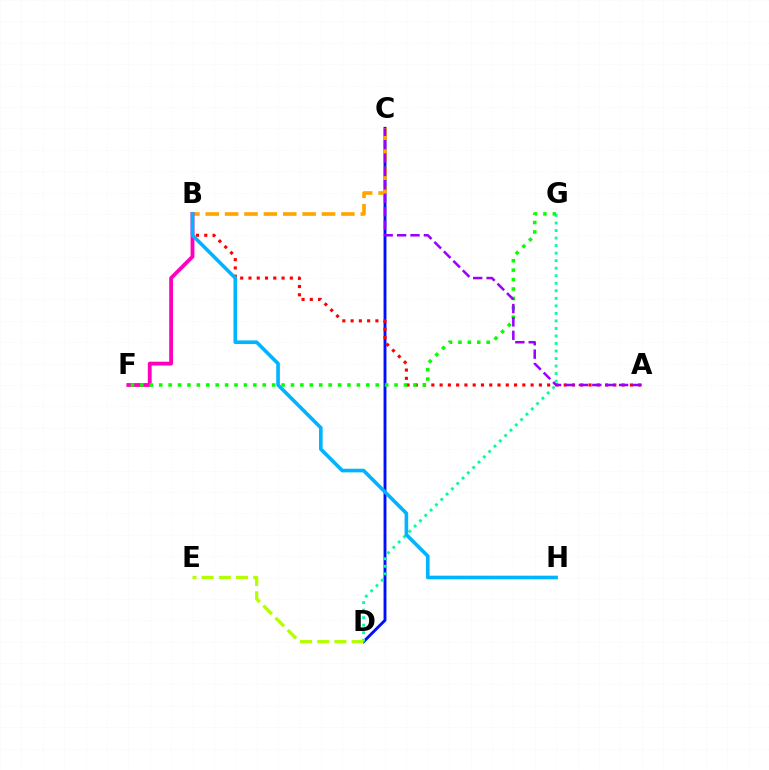{('C', 'D'): [{'color': '#0010ff', 'line_style': 'solid', 'thickness': 2.09}], ('D', 'G'): [{'color': '#00ff9d', 'line_style': 'dotted', 'thickness': 2.05}], ('A', 'B'): [{'color': '#ff0000', 'line_style': 'dotted', 'thickness': 2.25}], ('B', 'C'): [{'color': '#ffa500', 'line_style': 'dashed', 'thickness': 2.63}], ('B', 'F'): [{'color': '#ff00bd', 'line_style': 'solid', 'thickness': 2.75}], ('D', 'E'): [{'color': '#b3ff00', 'line_style': 'dashed', 'thickness': 2.34}], ('F', 'G'): [{'color': '#08ff00', 'line_style': 'dotted', 'thickness': 2.56}], ('A', 'C'): [{'color': '#9b00ff', 'line_style': 'dashed', 'thickness': 1.82}], ('B', 'H'): [{'color': '#00b5ff', 'line_style': 'solid', 'thickness': 2.62}]}